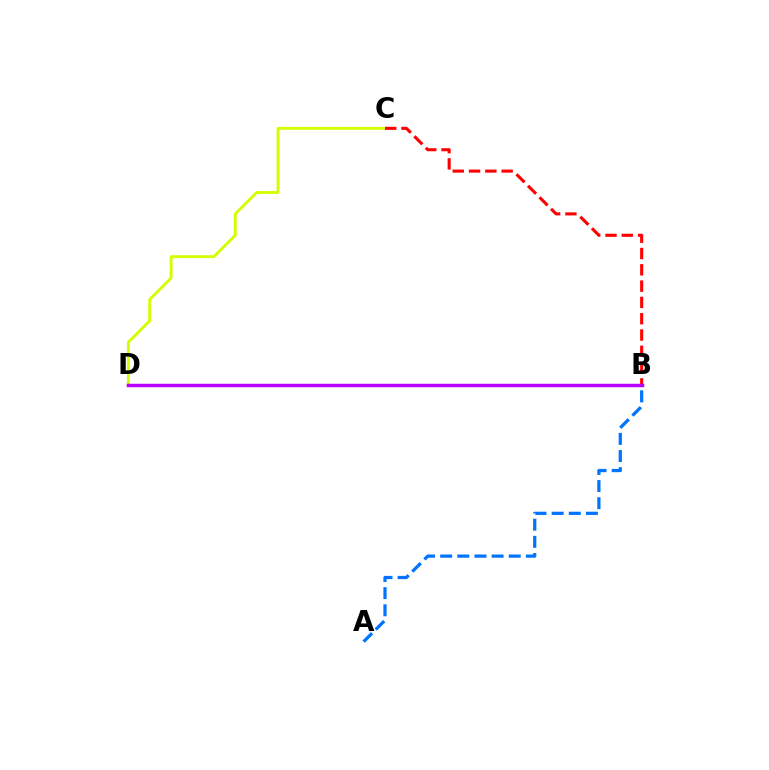{('B', 'D'): [{'color': '#00ff5c', 'line_style': 'dotted', 'thickness': 2.03}, {'color': '#b900ff', 'line_style': 'solid', 'thickness': 2.49}], ('A', 'B'): [{'color': '#0074ff', 'line_style': 'dashed', 'thickness': 2.33}], ('C', 'D'): [{'color': '#d1ff00', 'line_style': 'solid', 'thickness': 2.08}], ('B', 'C'): [{'color': '#ff0000', 'line_style': 'dashed', 'thickness': 2.21}]}